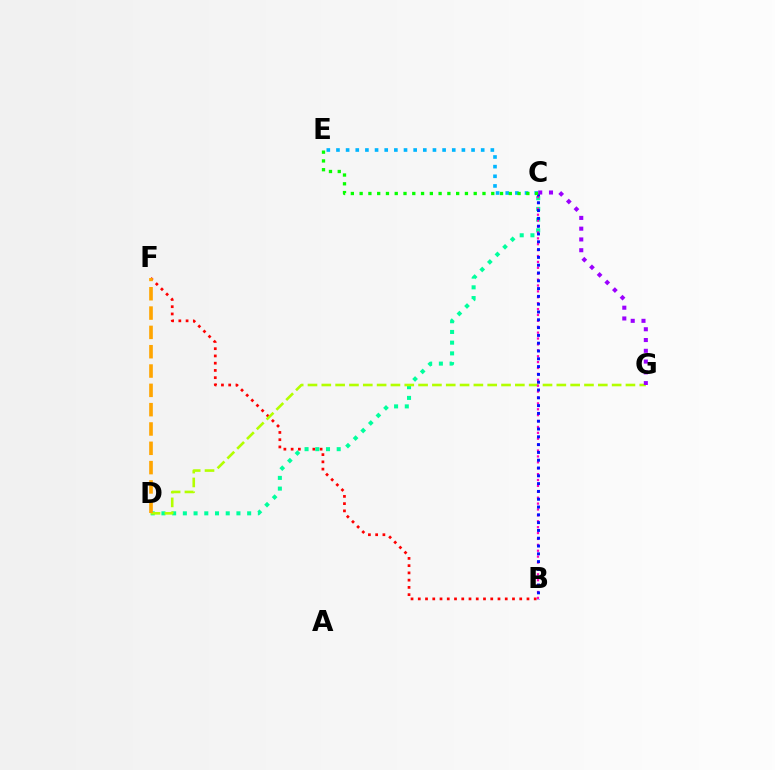{('B', 'F'): [{'color': '#ff0000', 'line_style': 'dotted', 'thickness': 1.97}], ('C', 'D'): [{'color': '#00ff9d', 'line_style': 'dotted', 'thickness': 2.91}], ('C', 'E'): [{'color': '#00b5ff', 'line_style': 'dotted', 'thickness': 2.62}, {'color': '#08ff00', 'line_style': 'dotted', 'thickness': 2.38}], ('D', 'G'): [{'color': '#b3ff00', 'line_style': 'dashed', 'thickness': 1.88}], ('B', 'C'): [{'color': '#ff00bd', 'line_style': 'dotted', 'thickness': 1.6}, {'color': '#0010ff', 'line_style': 'dotted', 'thickness': 2.12}], ('D', 'F'): [{'color': '#ffa500', 'line_style': 'dashed', 'thickness': 2.62}], ('C', 'G'): [{'color': '#9b00ff', 'line_style': 'dotted', 'thickness': 2.93}]}